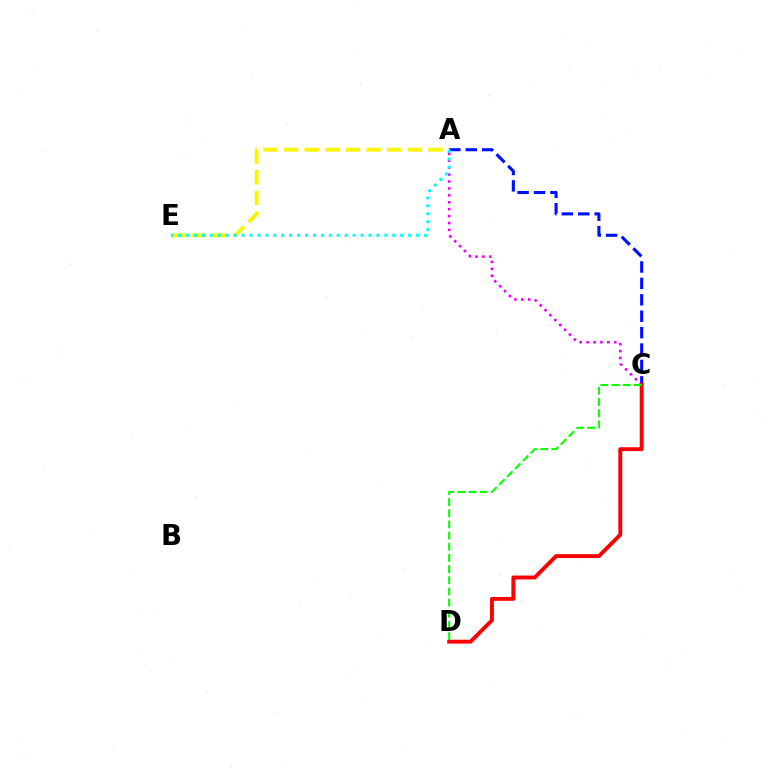{('A', 'C'): [{'color': '#0010ff', 'line_style': 'dashed', 'thickness': 2.23}, {'color': '#ee00ff', 'line_style': 'dotted', 'thickness': 1.88}], ('C', 'D'): [{'color': '#ff0000', 'line_style': 'solid', 'thickness': 2.8}, {'color': '#08ff00', 'line_style': 'dashed', 'thickness': 1.52}], ('A', 'E'): [{'color': '#fcf500', 'line_style': 'dashed', 'thickness': 2.8}, {'color': '#00fff6', 'line_style': 'dotted', 'thickness': 2.16}]}